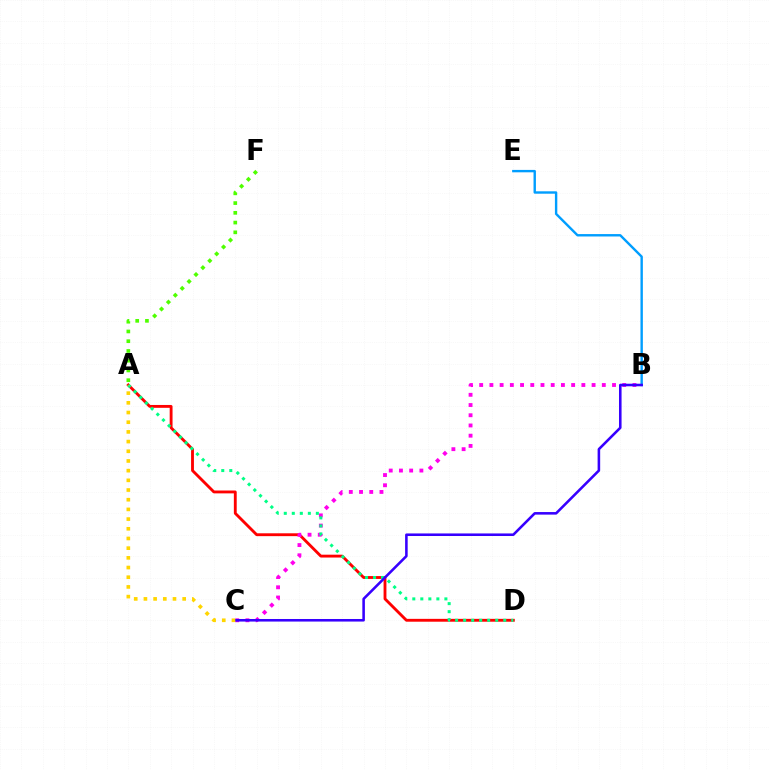{('A', 'D'): [{'color': '#ff0000', 'line_style': 'solid', 'thickness': 2.06}, {'color': '#00ff86', 'line_style': 'dotted', 'thickness': 2.18}], ('B', 'E'): [{'color': '#009eff', 'line_style': 'solid', 'thickness': 1.73}], ('B', 'C'): [{'color': '#ff00ed', 'line_style': 'dotted', 'thickness': 2.78}, {'color': '#3700ff', 'line_style': 'solid', 'thickness': 1.85}], ('A', 'F'): [{'color': '#4fff00', 'line_style': 'dotted', 'thickness': 2.65}], ('A', 'C'): [{'color': '#ffd500', 'line_style': 'dotted', 'thickness': 2.63}]}